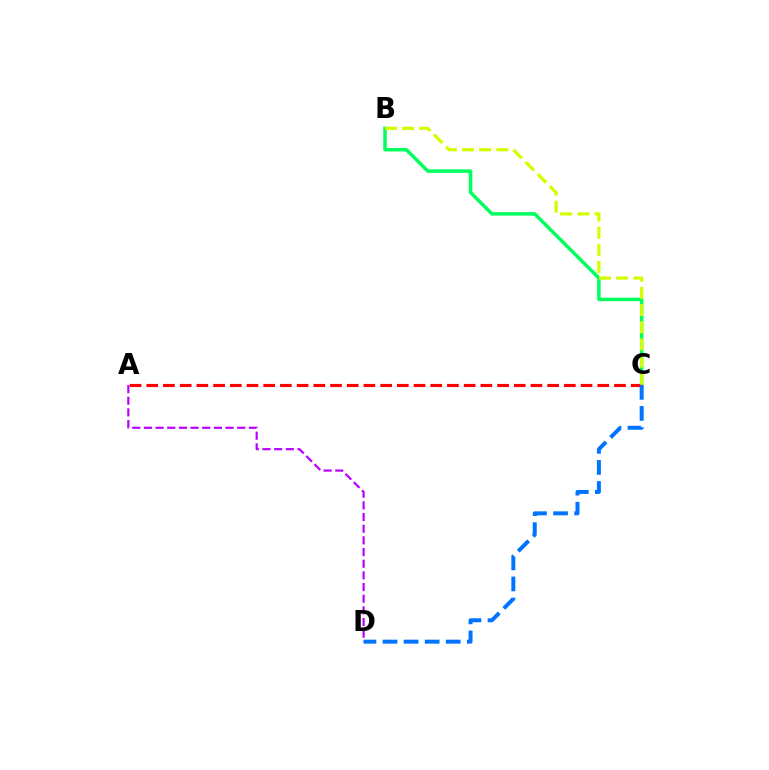{('B', 'C'): [{'color': '#00ff5c', 'line_style': 'solid', 'thickness': 2.52}, {'color': '#d1ff00', 'line_style': 'dashed', 'thickness': 2.33}], ('A', 'C'): [{'color': '#ff0000', 'line_style': 'dashed', 'thickness': 2.27}], ('A', 'D'): [{'color': '#b900ff', 'line_style': 'dashed', 'thickness': 1.58}], ('C', 'D'): [{'color': '#0074ff', 'line_style': 'dashed', 'thickness': 2.86}]}